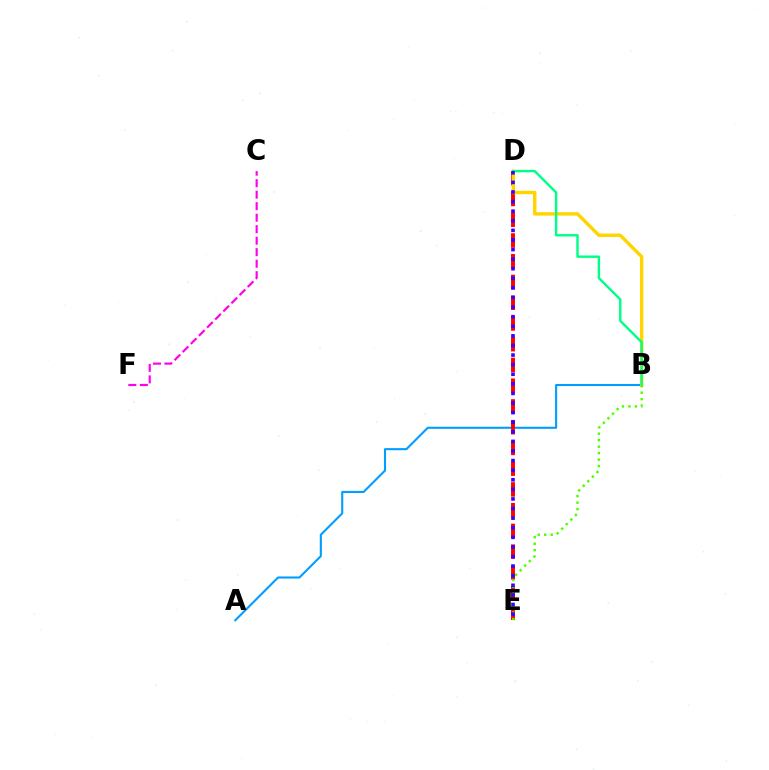{('A', 'B'): [{'color': '#009eff', 'line_style': 'solid', 'thickness': 1.51}], ('D', 'E'): [{'color': '#ff0000', 'line_style': 'dashed', 'thickness': 2.82}, {'color': '#3700ff', 'line_style': 'dotted', 'thickness': 2.61}], ('B', 'D'): [{'color': '#ffd500', 'line_style': 'solid', 'thickness': 2.46}, {'color': '#00ff86', 'line_style': 'solid', 'thickness': 1.73}], ('C', 'F'): [{'color': '#ff00ed', 'line_style': 'dashed', 'thickness': 1.56}], ('B', 'E'): [{'color': '#4fff00', 'line_style': 'dotted', 'thickness': 1.76}]}